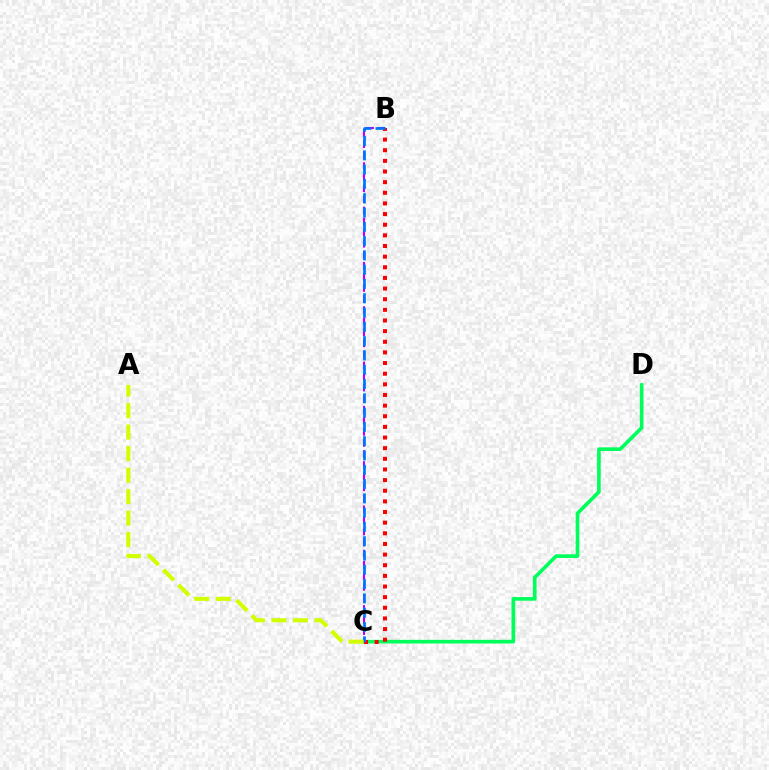{('C', 'D'): [{'color': '#00ff5c', 'line_style': 'solid', 'thickness': 2.63}], ('B', 'C'): [{'color': '#b900ff', 'line_style': 'dashed', 'thickness': 1.5}, {'color': '#ff0000', 'line_style': 'dotted', 'thickness': 2.89}, {'color': '#0074ff', 'line_style': 'dashed', 'thickness': 1.94}], ('A', 'C'): [{'color': '#d1ff00', 'line_style': 'dashed', 'thickness': 2.92}]}